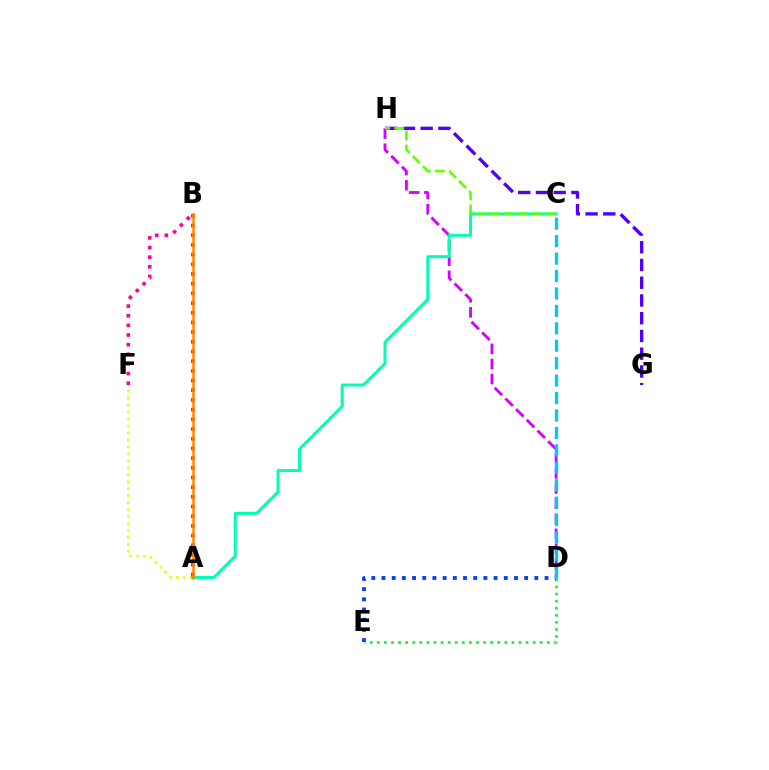{('D', 'E'): [{'color': '#00ff27', 'line_style': 'dotted', 'thickness': 1.92}, {'color': '#003fff', 'line_style': 'dotted', 'thickness': 2.77}], ('D', 'H'): [{'color': '#d600ff', 'line_style': 'dashed', 'thickness': 2.05}], ('C', 'D'): [{'color': '#00c7ff', 'line_style': 'dashed', 'thickness': 2.37}], ('A', 'F'): [{'color': '#eeff00', 'line_style': 'dotted', 'thickness': 1.89}], ('G', 'H'): [{'color': '#4f00ff', 'line_style': 'dashed', 'thickness': 2.41}], ('A', 'C'): [{'color': '#00ffaf', 'line_style': 'solid', 'thickness': 2.16}], ('B', 'F'): [{'color': '#ff00a0', 'line_style': 'dotted', 'thickness': 2.62}], ('A', 'B'): [{'color': '#ff0000', 'line_style': 'dotted', 'thickness': 2.63}, {'color': '#ff8800', 'line_style': 'solid', 'thickness': 1.81}], ('C', 'H'): [{'color': '#66ff00', 'line_style': 'dashed', 'thickness': 1.92}]}